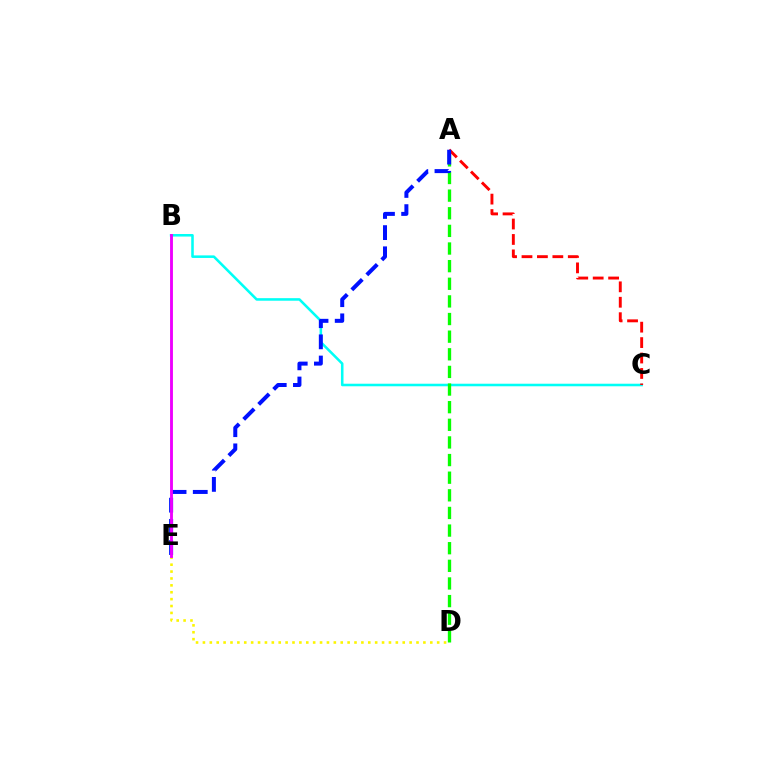{('B', 'C'): [{'color': '#00fff6', 'line_style': 'solid', 'thickness': 1.84}], ('A', 'C'): [{'color': '#ff0000', 'line_style': 'dashed', 'thickness': 2.1}], ('A', 'D'): [{'color': '#08ff00', 'line_style': 'dashed', 'thickness': 2.39}], ('D', 'E'): [{'color': '#fcf500', 'line_style': 'dotted', 'thickness': 1.87}], ('A', 'E'): [{'color': '#0010ff', 'line_style': 'dashed', 'thickness': 2.88}], ('B', 'E'): [{'color': '#ee00ff', 'line_style': 'solid', 'thickness': 2.07}]}